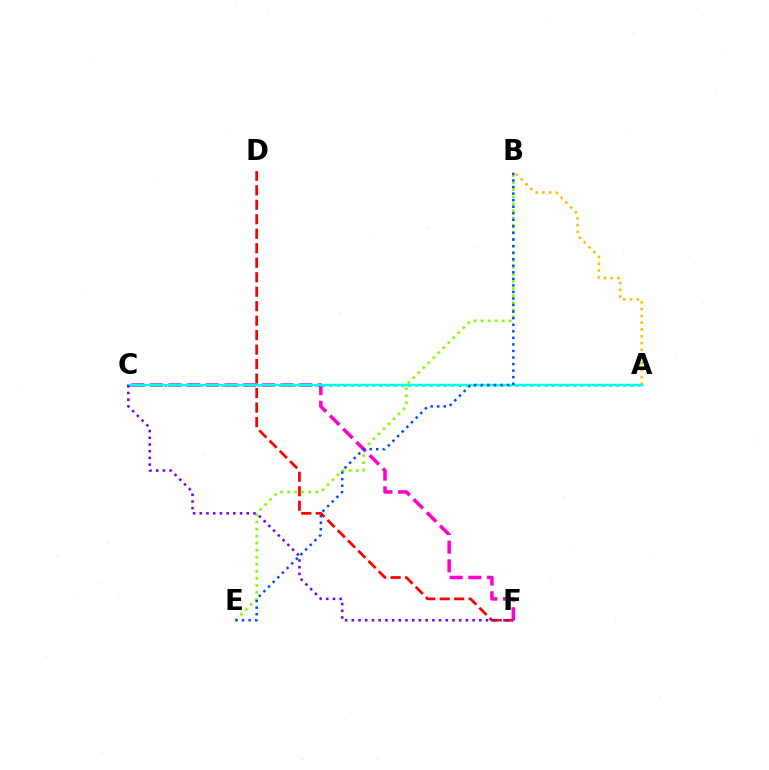{('D', 'F'): [{'color': '#ff0000', 'line_style': 'dashed', 'thickness': 1.97}], ('A', 'B'): [{'color': '#ffbd00', 'line_style': 'dotted', 'thickness': 1.84}], ('B', 'E'): [{'color': '#84ff00', 'line_style': 'dotted', 'thickness': 1.92}, {'color': '#004bff', 'line_style': 'dotted', 'thickness': 1.78}], ('C', 'F'): [{'color': '#ff00cf', 'line_style': 'dashed', 'thickness': 2.54}, {'color': '#7200ff', 'line_style': 'dotted', 'thickness': 1.82}], ('A', 'C'): [{'color': '#00ff39', 'line_style': 'dotted', 'thickness': 1.95}, {'color': '#00fff6', 'line_style': 'solid', 'thickness': 1.73}]}